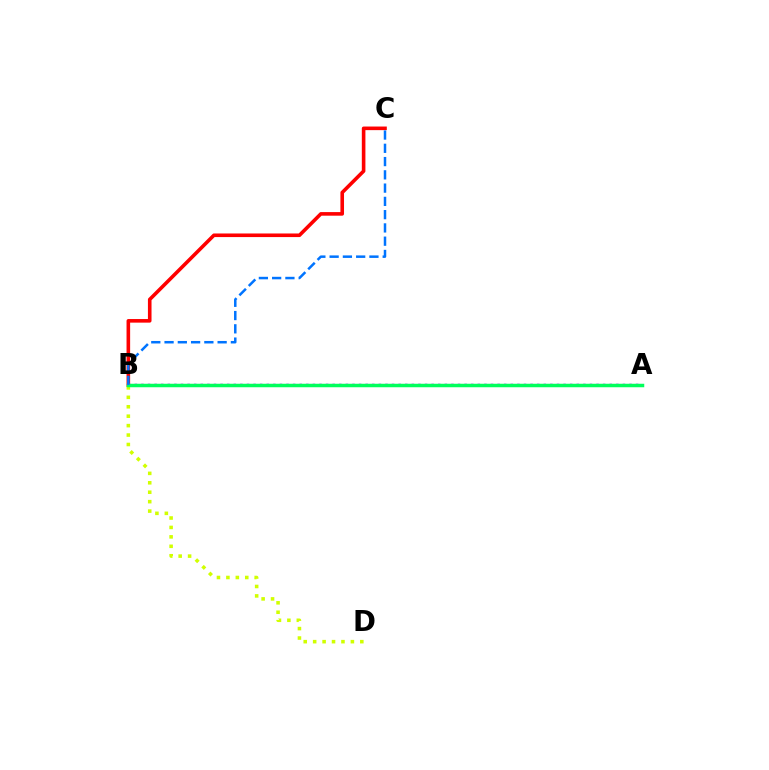{('B', 'C'): [{'color': '#ff0000', 'line_style': 'solid', 'thickness': 2.59}, {'color': '#0074ff', 'line_style': 'dashed', 'thickness': 1.8}], ('A', 'B'): [{'color': '#b900ff', 'line_style': 'dotted', 'thickness': 1.79}, {'color': '#00ff5c', 'line_style': 'solid', 'thickness': 2.52}], ('B', 'D'): [{'color': '#d1ff00', 'line_style': 'dotted', 'thickness': 2.56}]}